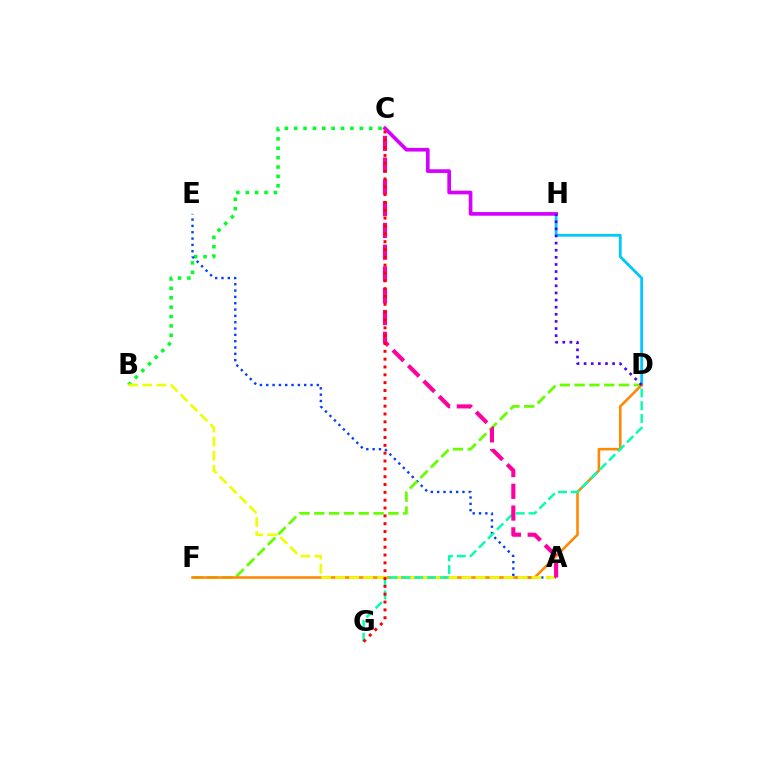{('B', 'C'): [{'color': '#00ff27', 'line_style': 'dotted', 'thickness': 2.55}], ('A', 'E'): [{'color': '#003fff', 'line_style': 'dotted', 'thickness': 1.72}], ('D', 'H'): [{'color': '#00c7ff', 'line_style': 'solid', 'thickness': 2.02}, {'color': '#4f00ff', 'line_style': 'dotted', 'thickness': 1.93}], ('D', 'F'): [{'color': '#66ff00', 'line_style': 'dashed', 'thickness': 2.01}, {'color': '#ff8800', 'line_style': 'solid', 'thickness': 1.85}], ('A', 'B'): [{'color': '#eeff00', 'line_style': 'dashed', 'thickness': 1.91}], ('D', 'G'): [{'color': '#00ffaf', 'line_style': 'dashed', 'thickness': 1.74}], ('C', 'H'): [{'color': '#d600ff', 'line_style': 'solid', 'thickness': 2.65}], ('A', 'C'): [{'color': '#ff00a0', 'line_style': 'dashed', 'thickness': 2.96}], ('C', 'G'): [{'color': '#ff0000', 'line_style': 'dotted', 'thickness': 2.13}]}